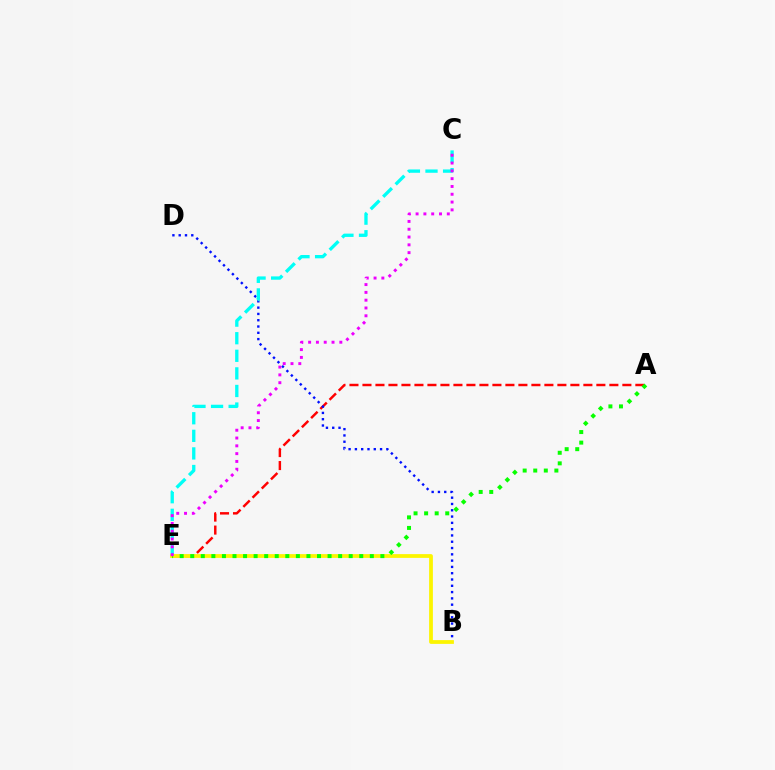{('A', 'E'): [{'color': '#ff0000', 'line_style': 'dashed', 'thickness': 1.77}, {'color': '#08ff00', 'line_style': 'dotted', 'thickness': 2.87}], ('B', 'D'): [{'color': '#0010ff', 'line_style': 'dotted', 'thickness': 1.71}], ('C', 'E'): [{'color': '#00fff6', 'line_style': 'dashed', 'thickness': 2.39}, {'color': '#ee00ff', 'line_style': 'dotted', 'thickness': 2.12}], ('B', 'E'): [{'color': '#fcf500', 'line_style': 'solid', 'thickness': 2.71}]}